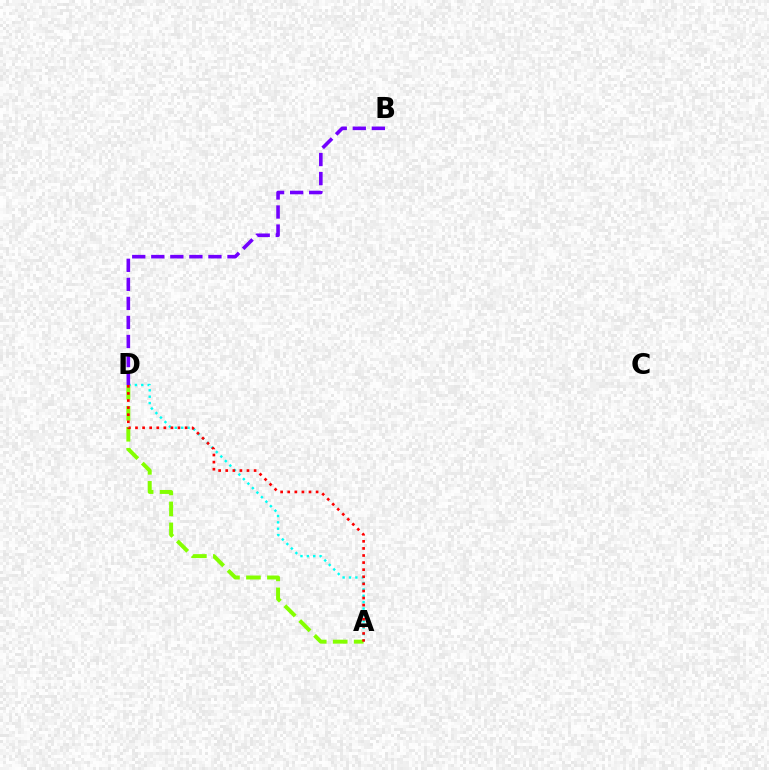{('A', 'D'): [{'color': '#00fff6', 'line_style': 'dotted', 'thickness': 1.73}, {'color': '#84ff00', 'line_style': 'dashed', 'thickness': 2.85}, {'color': '#ff0000', 'line_style': 'dotted', 'thickness': 1.93}], ('B', 'D'): [{'color': '#7200ff', 'line_style': 'dashed', 'thickness': 2.59}]}